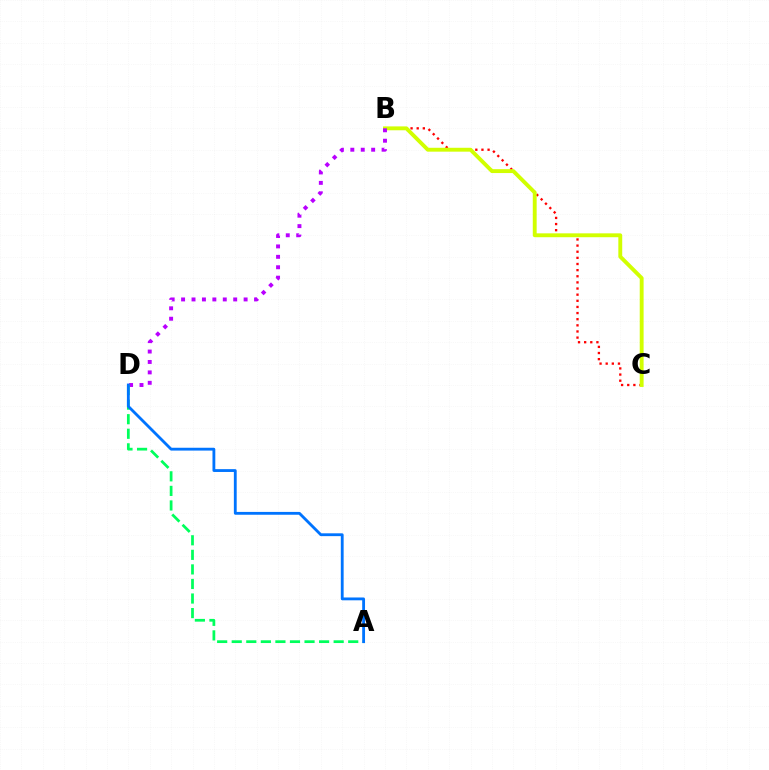{('B', 'C'): [{'color': '#ff0000', 'line_style': 'dotted', 'thickness': 1.67}, {'color': '#d1ff00', 'line_style': 'solid', 'thickness': 2.79}], ('B', 'D'): [{'color': '#b900ff', 'line_style': 'dotted', 'thickness': 2.83}], ('A', 'D'): [{'color': '#00ff5c', 'line_style': 'dashed', 'thickness': 1.98}, {'color': '#0074ff', 'line_style': 'solid', 'thickness': 2.04}]}